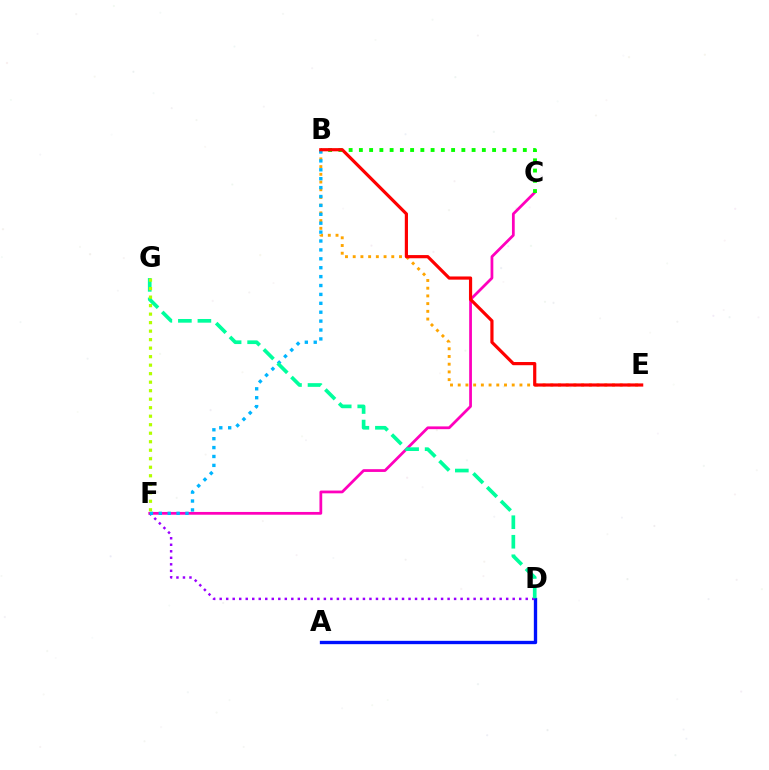{('C', 'F'): [{'color': '#ff00bd', 'line_style': 'solid', 'thickness': 1.99}], ('B', 'E'): [{'color': '#ffa500', 'line_style': 'dotted', 'thickness': 2.1}, {'color': '#ff0000', 'line_style': 'solid', 'thickness': 2.29}], ('A', 'D'): [{'color': '#0010ff', 'line_style': 'solid', 'thickness': 2.4}], ('B', 'C'): [{'color': '#08ff00', 'line_style': 'dotted', 'thickness': 2.78}], ('D', 'F'): [{'color': '#9b00ff', 'line_style': 'dotted', 'thickness': 1.77}], ('B', 'F'): [{'color': '#00b5ff', 'line_style': 'dotted', 'thickness': 2.42}], ('D', 'G'): [{'color': '#00ff9d', 'line_style': 'dashed', 'thickness': 2.65}], ('F', 'G'): [{'color': '#b3ff00', 'line_style': 'dotted', 'thickness': 2.31}]}